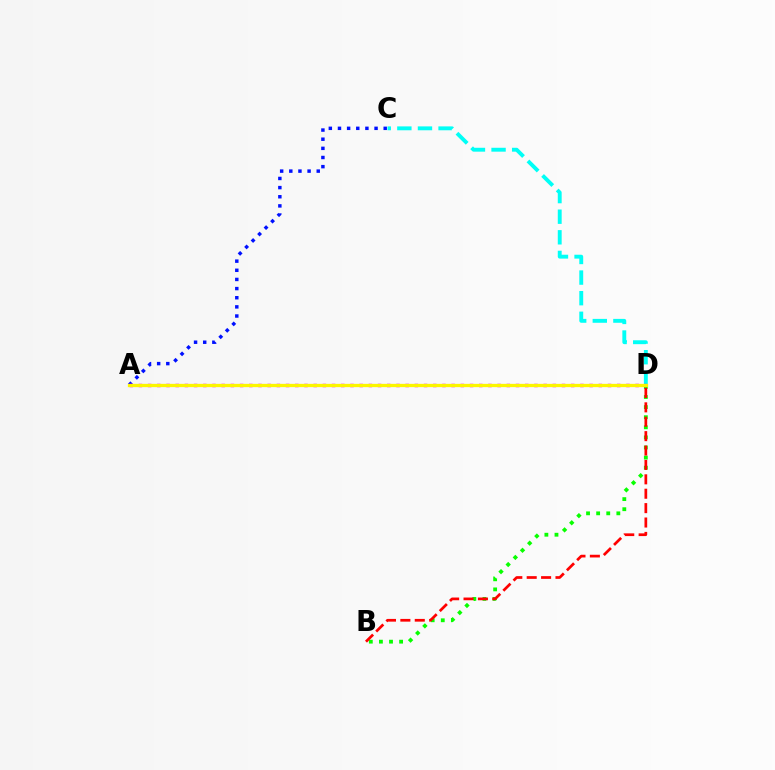{('B', 'D'): [{'color': '#08ff00', 'line_style': 'dotted', 'thickness': 2.74}, {'color': '#ff0000', 'line_style': 'dashed', 'thickness': 1.96}], ('A', 'C'): [{'color': '#0010ff', 'line_style': 'dotted', 'thickness': 2.48}], ('C', 'D'): [{'color': '#00fff6', 'line_style': 'dashed', 'thickness': 2.8}], ('A', 'D'): [{'color': '#ee00ff', 'line_style': 'dotted', 'thickness': 2.5}, {'color': '#fcf500', 'line_style': 'solid', 'thickness': 2.37}]}